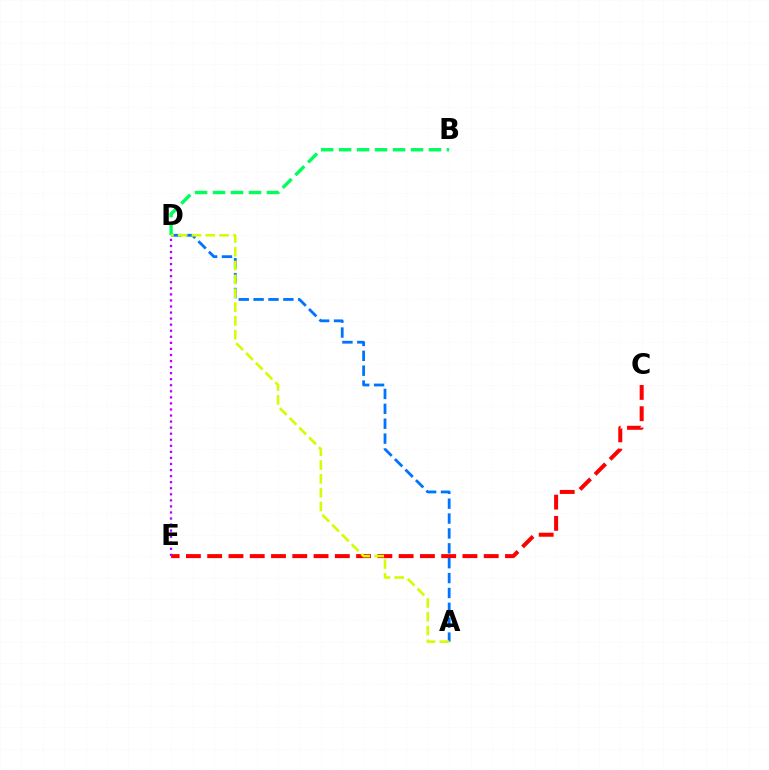{('C', 'E'): [{'color': '#ff0000', 'line_style': 'dashed', 'thickness': 2.89}], ('A', 'D'): [{'color': '#0074ff', 'line_style': 'dashed', 'thickness': 2.02}, {'color': '#d1ff00', 'line_style': 'dashed', 'thickness': 1.88}], ('B', 'D'): [{'color': '#00ff5c', 'line_style': 'dashed', 'thickness': 2.44}], ('D', 'E'): [{'color': '#b900ff', 'line_style': 'dotted', 'thickness': 1.65}]}